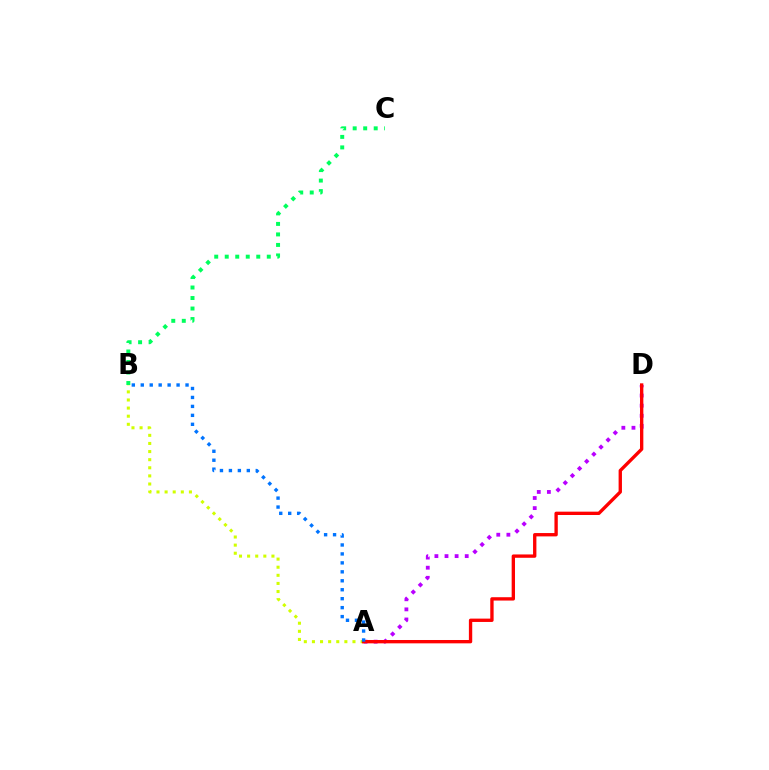{('A', 'D'): [{'color': '#b900ff', 'line_style': 'dotted', 'thickness': 2.75}, {'color': '#ff0000', 'line_style': 'solid', 'thickness': 2.41}], ('A', 'B'): [{'color': '#d1ff00', 'line_style': 'dotted', 'thickness': 2.2}, {'color': '#0074ff', 'line_style': 'dotted', 'thickness': 2.43}], ('B', 'C'): [{'color': '#00ff5c', 'line_style': 'dotted', 'thickness': 2.86}]}